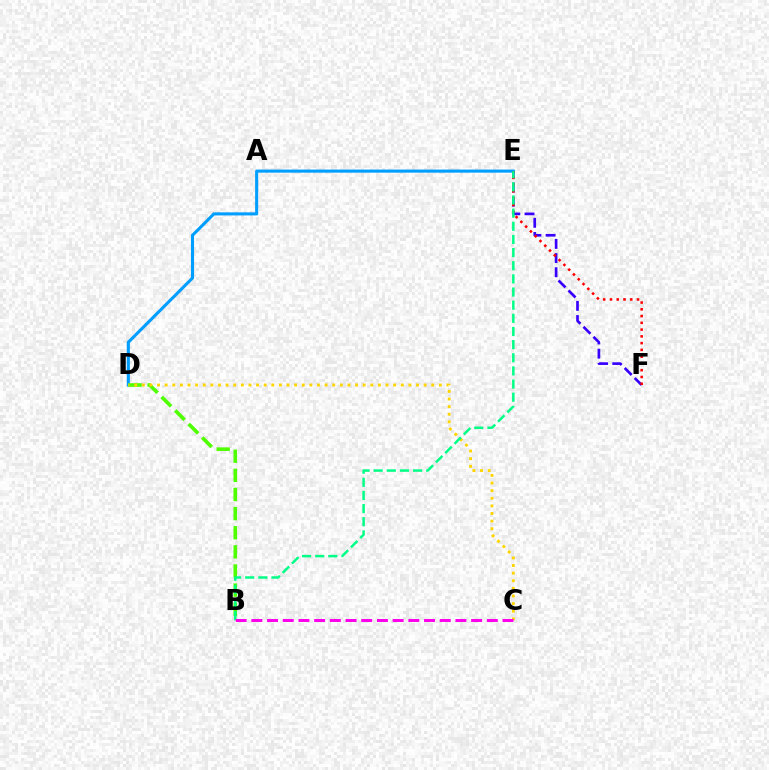{('D', 'E'): [{'color': '#009eff', 'line_style': 'solid', 'thickness': 2.22}], ('E', 'F'): [{'color': '#3700ff', 'line_style': 'dashed', 'thickness': 1.92}, {'color': '#ff0000', 'line_style': 'dotted', 'thickness': 1.84}], ('B', 'D'): [{'color': '#4fff00', 'line_style': 'dashed', 'thickness': 2.6}], ('C', 'D'): [{'color': '#ffd500', 'line_style': 'dotted', 'thickness': 2.07}], ('B', 'E'): [{'color': '#00ff86', 'line_style': 'dashed', 'thickness': 1.79}], ('B', 'C'): [{'color': '#ff00ed', 'line_style': 'dashed', 'thickness': 2.13}]}